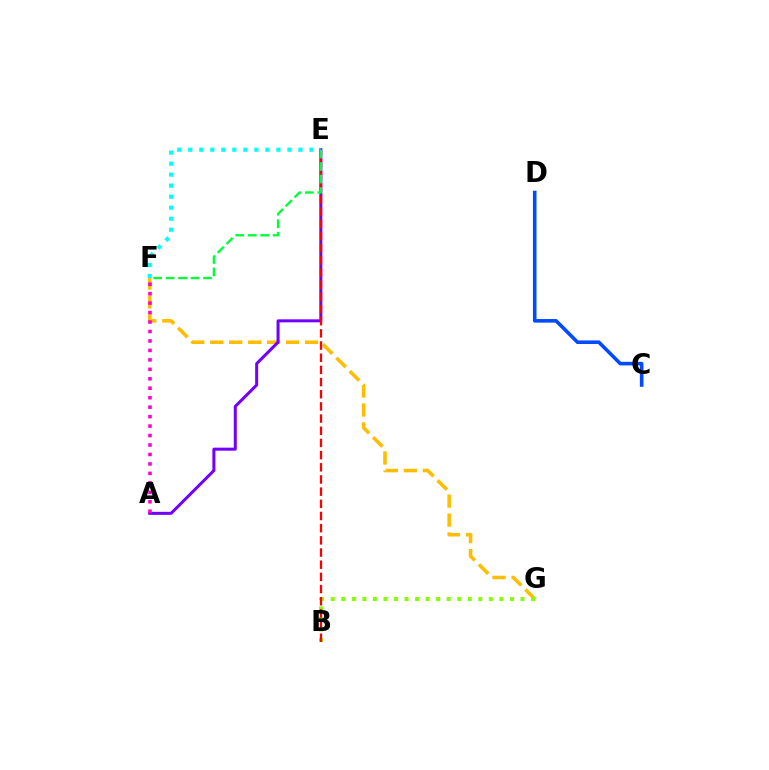{('F', 'G'): [{'color': '#ffbd00', 'line_style': 'dashed', 'thickness': 2.58}], ('B', 'G'): [{'color': '#84ff00', 'line_style': 'dotted', 'thickness': 2.86}], ('A', 'E'): [{'color': '#7200ff', 'line_style': 'solid', 'thickness': 2.17}], ('C', 'D'): [{'color': '#004bff', 'line_style': 'solid', 'thickness': 2.59}], ('B', 'E'): [{'color': '#ff0000', 'line_style': 'dashed', 'thickness': 1.65}], ('E', 'F'): [{'color': '#00ff39', 'line_style': 'dashed', 'thickness': 1.7}, {'color': '#00fff6', 'line_style': 'dotted', 'thickness': 2.99}], ('A', 'F'): [{'color': '#ff00cf', 'line_style': 'dotted', 'thickness': 2.57}]}